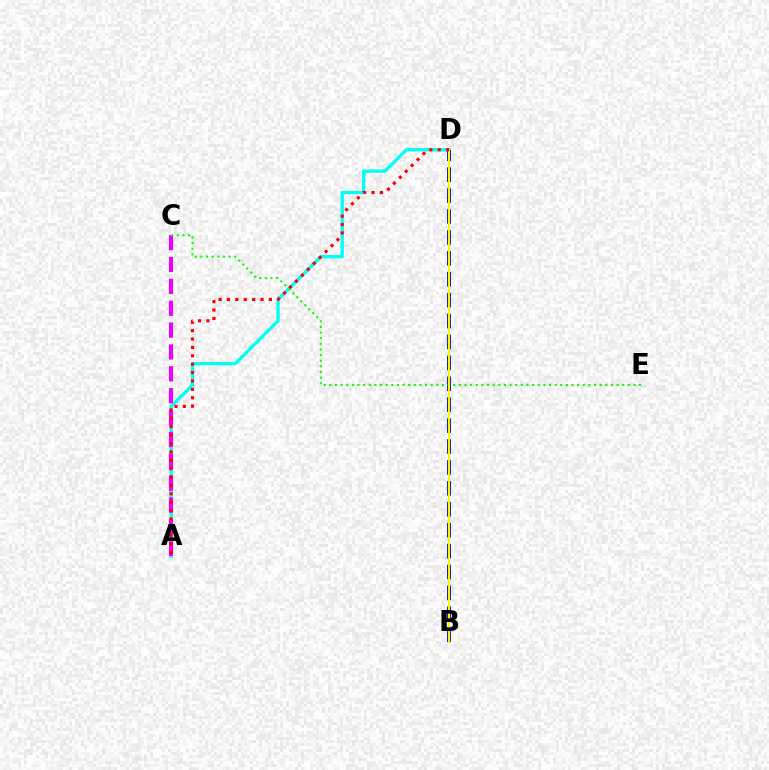{('A', 'D'): [{'color': '#00fff6', 'line_style': 'solid', 'thickness': 2.39}, {'color': '#ff0000', 'line_style': 'dotted', 'thickness': 2.28}], ('A', 'C'): [{'color': '#ee00ff', 'line_style': 'dashed', 'thickness': 2.97}], ('B', 'D'): [{'color': '#0010ff', 'line_style': 'dashed', 'thickness': 2.84}, {'color': '#fcf500', 'line_style': 'solid', 'thickness': 1.51}], ('C', 'E'): [{'color': '#08ff00', 'line_style': 'dotted', 'thickness': 1.53}]}